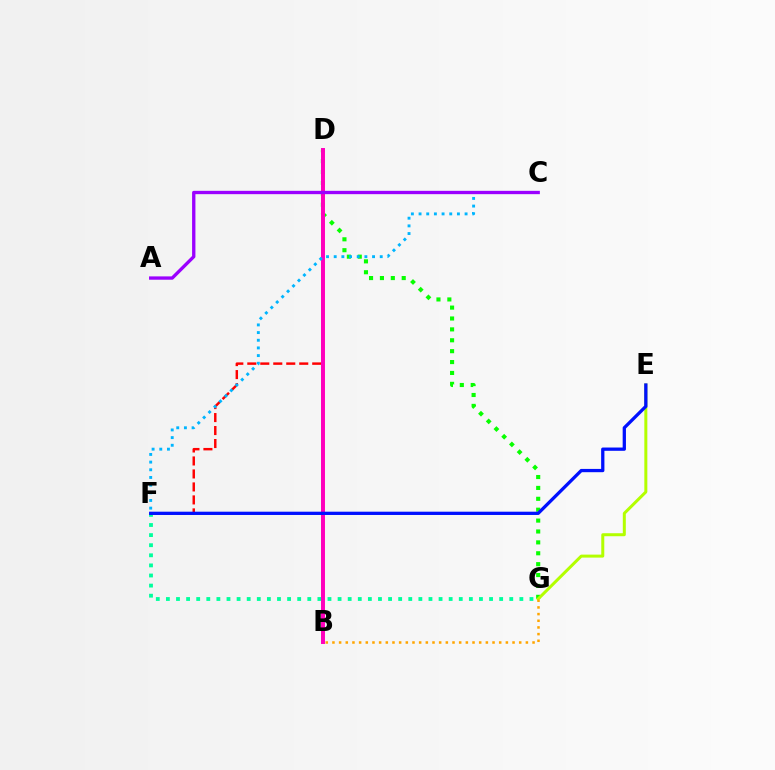{('D', 'G'): [{'color': '#08ff00', 'line_style': 'dotted', 'thickness': 2.96}], ('F', 'G'): [{'color': '#00ff9d', 'line_style': 'dotted', 'thickness': 2.74}], ('D', 'F'): [{'color': '#ff0000', 'line_style': 'dashed', 'thickness': 1.76}], ('B', 'D'): [{'color': '#ff00bd', 'line_style': 'solid', 'thickness': 2.85}], ('C', 'F'): [{'color': '#00b5ff', 'line_style': 'dotted', 'thickness': 2.08}], ('E', 'G'): [{'color': '#b3ff00', 'line_style': 'solid', 'thickness': 2.16}], ('E', 'F'): [{'color': '#0010ff', 'line_style': 'solid', 'thickness': 2.36}], ('B', 'G'): [{'color': '#ffa500', 'line_style': 'dotted', 'thickness': 1.81}], ('A', 'C'): [{'color': '#9b00ff', 'line_style': 'solid', 'thickness': 2.39}]}